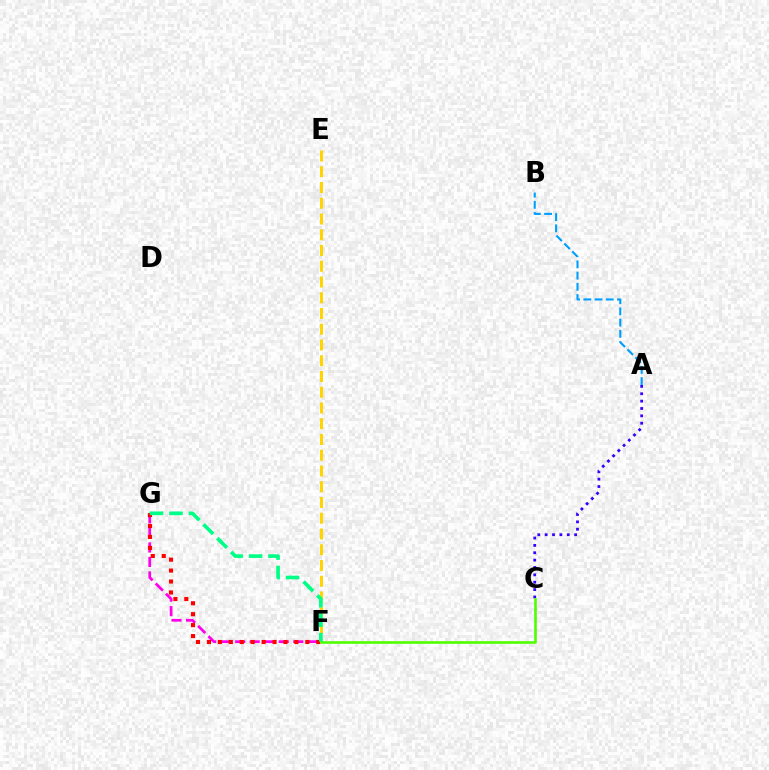{('A', 'C'): [{'color': '#3700ff', 'line_style': 'dotted', 'thickness': 2.0}], ('F', 'G'): [{'color': '#ff00ed', 'line_style': 'dashed', 'thickness': 1.97}, {'color': '#ff0000', 'line_style': 'dotted', 'thickness': 2.97}, {'color': '#00ff86', 'line_style': 'dashed', 'thickness': 2.64}], ('E', 'F'): [{'color': '#ffd500', 'line_style': 'dashed', 'thickness': 2.14}], ('C', 'F'): [{'color': '#4fff00', 'line_style': 'solid', 'thickness': 1.88}], ('A', 'B'): [{'color': '#009eff', 'line_style': 'dashed', 'thickness': 1.52}]}